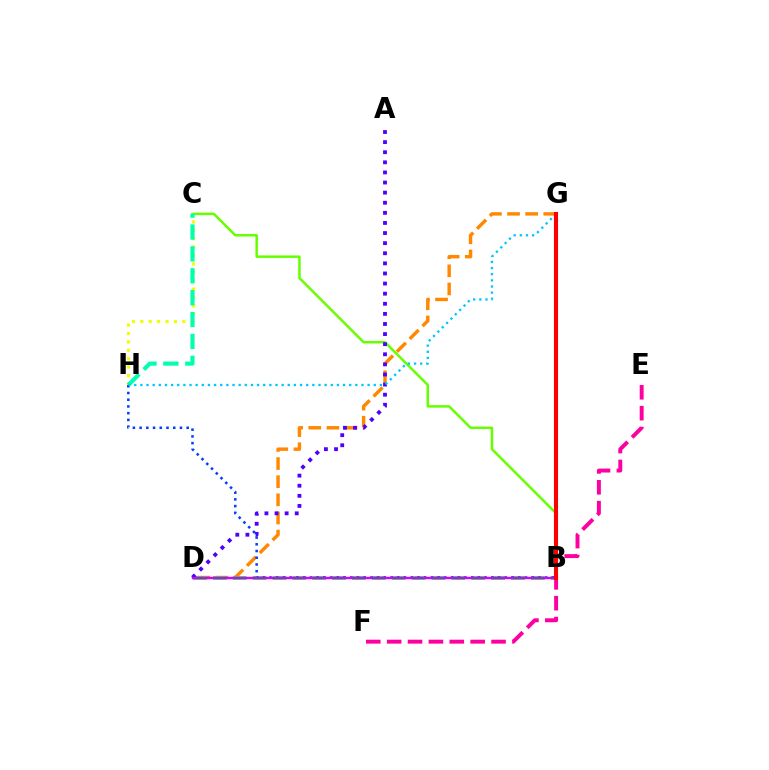{('B', 'C'): [{'color': '#66ff00', 'line_style': 'solid', 'thickness': 1.8}], ('D', 'G'): [{'color': '#ff8800', 'line_style': 'dashed', 'thickness': 2.46}], ('C', 'H'): [{'color': '#eeff00', 'line_style': 'dotted', 'thickness': 2.29}, {'color': '#00ffaf', 'line_style': 'dashed', 'thickness': 2.97}], ('B', 'D'): [{'color': '#00ff27', 'line_style': 'dashed', 'thickness': 2.7}, {'color': '#d600ff', 'line_style': 'solid', 'thickness': 1.74}], ('A', 'D'): [{'color': '#4f00ff', 'line_style': 'dotted', 'thickness': 2.74}], ('B', 'H'): [{'color': '#003fff', 'line_style': 'dotted', 'thickness': 1.83}], ('G', 'H'): [{'color': '#00c7ff', 'line_style': 'dotted', 'thickness': 1.67}], ('E', 'F'): [{'color': '#ff00a0', 'line_style': 'dashed', 'thickness': 2.84}], ('B', 'G'): [{'color': '#ff0000', 'line_style': 'solid', 'thickness': 2.95}]}